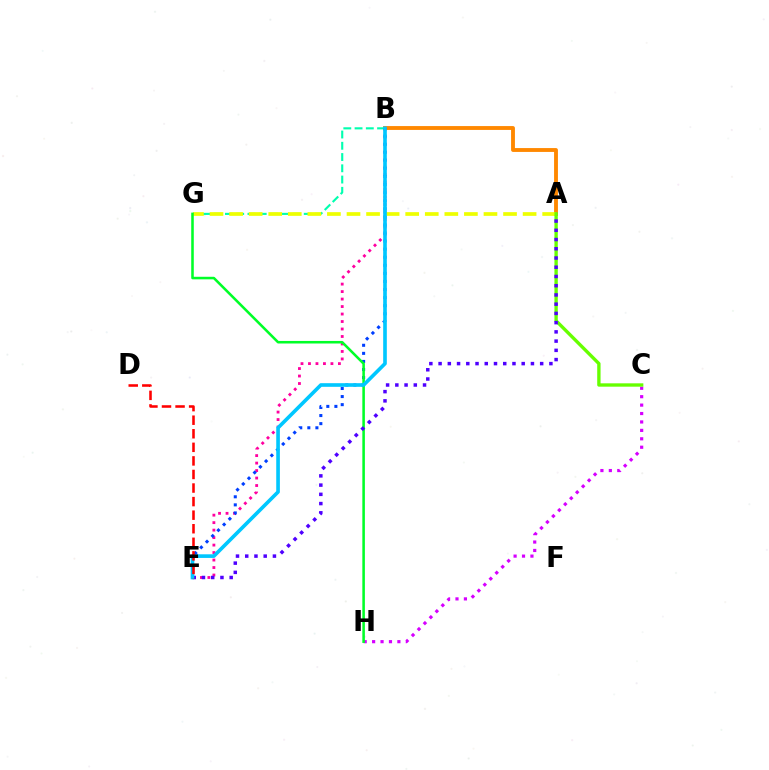{('A', 'B'): [{'color': '#ff8800', 'line_style': 'solid', 'thickness': 2.78}], ('B', 'E'): [{'color': '#ff00a0', 'line_style': 'dotted', 'thickness': 2.03}, {'color': '#003fff', 'line_style': 'dotted', 'thickness': 2.19}, {'color': '#00c7ff', 'line_style': 'solid', 'thickness': 2.62}], ('B', 'G'): [{'color': '#00ffaf', 'line_style': 'dashed', 'thickness': 1.53}], ('A', 'G'): [{'color': '#eeff00', 'line_style': 'dashed', 'thickness': 2.66}], ('C', 'H'): [{'color': '#d600ff', 'line_style': 'dotted', 'thickness': 2.29}], ('G', 'H'): [{'color': '#00ff27', 'line_style': 'solid', 'thickness': 1.84}], ('A', 'C'): [{'color': '#66ff00', 'line_style': 'solid', 'thickness': 2.41}], ('A', 'E'): [{'color': '#4f00ff', 'line_style': 'dotted', 'thickness': 2.51}], ('D', 'E'): [{'color': '#ff0000', 'line_style': 'dashed', 'thickness': 1.84}]}